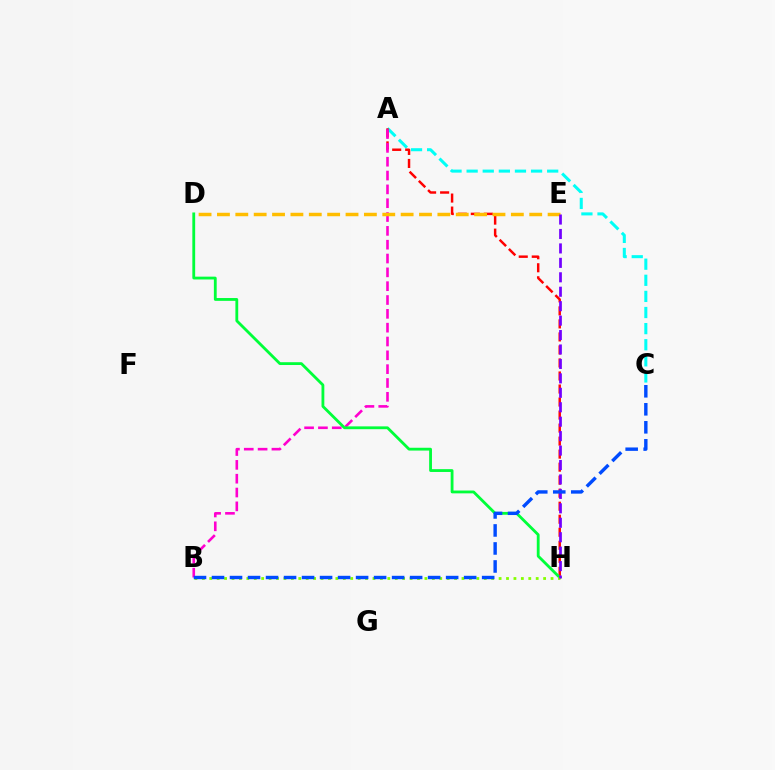{('A', 'C'): [{'color': '#00fff6', 'line_style': 'dashed', 'thickness': 2.19}], ('A', 'H'): [{'color': '#ff0000', 'line_style': 'dashed', 'thickness': 1.77}], ('A', 'B'): [{'color': '#ff00cf', 'line_style': 'dashed', 'thickness': 1.88}], ('D', 'H'): [{'color': '#00ff39', 'line_style': 'solid', 'thickness': 2.03}], ('B', 'H'): [{'color': '#84ff00', 'line_style': 'dotted', 'thickness': 2.02}], ('D', 'E'): [{'color': '#ffbd00', 'line_style': 'dashed', 'thickness': 2.5}], ('E', 'H'): [{'color': '#7200ff', 'line_style': 'dashed', 'thickness': 1.96}], ('B', 'C'): [{'color': '#004bff', 'line_style': 'dashed', 'thickness': 2.45}]}